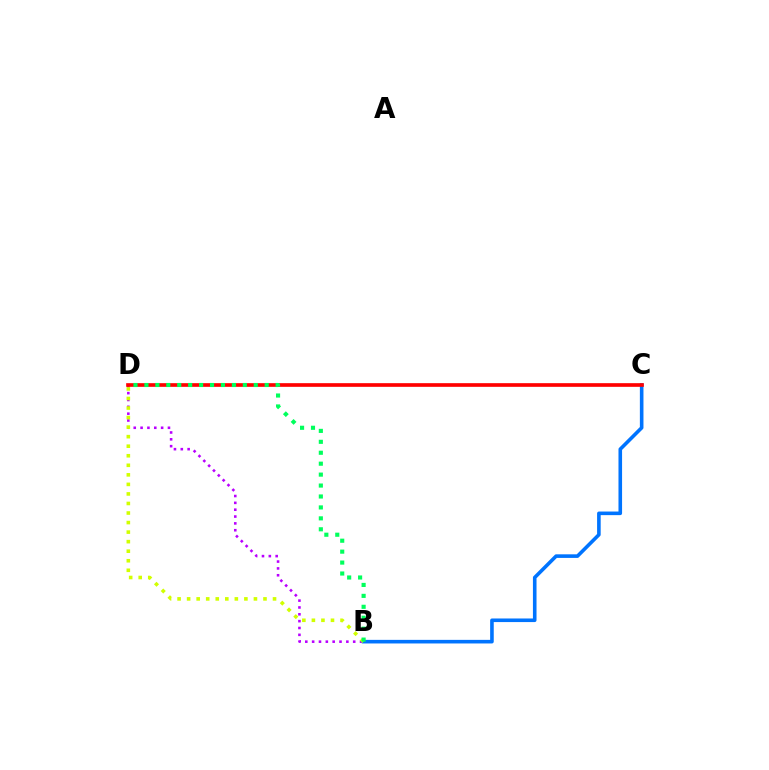{('B', 'D'): [{'color': '#b900ff', 'line_style': 'dotted', 'thickness': 1.86}, {'color': '#d1ff00', 'line_style': 'dotted', 'thickness': 2.59}, {'color': '#00ff5c', 'line_style': 'dotted', 'thickness': 2.97}], ('B', 'C'): [{'color': '#0074ff', 'line_style': 'solid', 'thickness': 2.59}], ('C', 'D'): [{'color': '#ff0000', 'line_style': 'solid', 'thickness': 2.64}]}